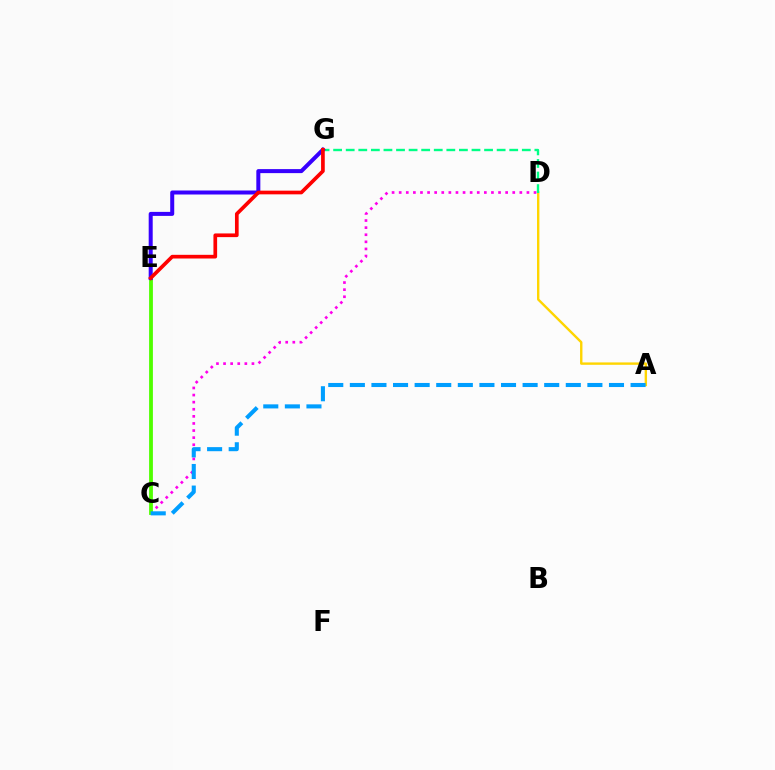{('C', 'D'): [{'color': '#ff00ed', 'line_style': 'dotted', 'thickness': 1.93}], ('A', 'D'): [{'color': '#ffd500', 'line_style': 'solid', 'thickness': 1.72}], ('C', 'E'): [{'color': '#4fff00', 'line_style': 'solid', 'thickness': 2.74}], ('A', 'C'): [{'color': '#009eff', 'line_style': 'dashed', 'thickness': 2.93}], ('D', 'G'): [{'color': '#00ff86', 'line_style': 'dashed', 'thickness': 1.71}], ('E', 'G'): [{'color': '#3700ff', 'line_style': 'solid', 'thickness': 2.89}, {'color': '#ff0000', 'line_style': 'solid', 'thickness': 2.65}]}